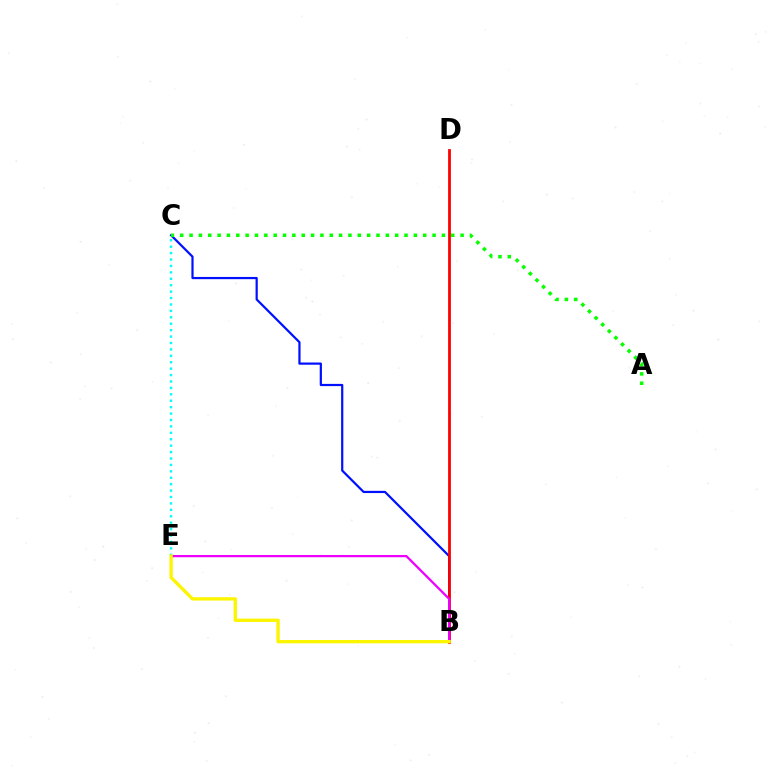{('C', 'E'): [{'color': '#00fff6', 'line_style': 'dotted', 'thickness': 1.74}], ('B', 'C'): [{'color': '#0010ff', 'line_style': 'solid', 'thickness': 1.59}], ('A', 'C'): [{'color': '#08ff00', 'line_style': 'dotted', 'thickness': 2.54}], ('B', 'D'): [{'color': '#ff0000', 'line_style': 'solid', 'thickness': 2.0}], ('B', 'E'): [{'color': '#ee00ff', 'line_style': 'solid', 'thickness': 1.62}, {'color': '#fcf500', 'line_style': 'solid', 'thickness': 2.4}]}